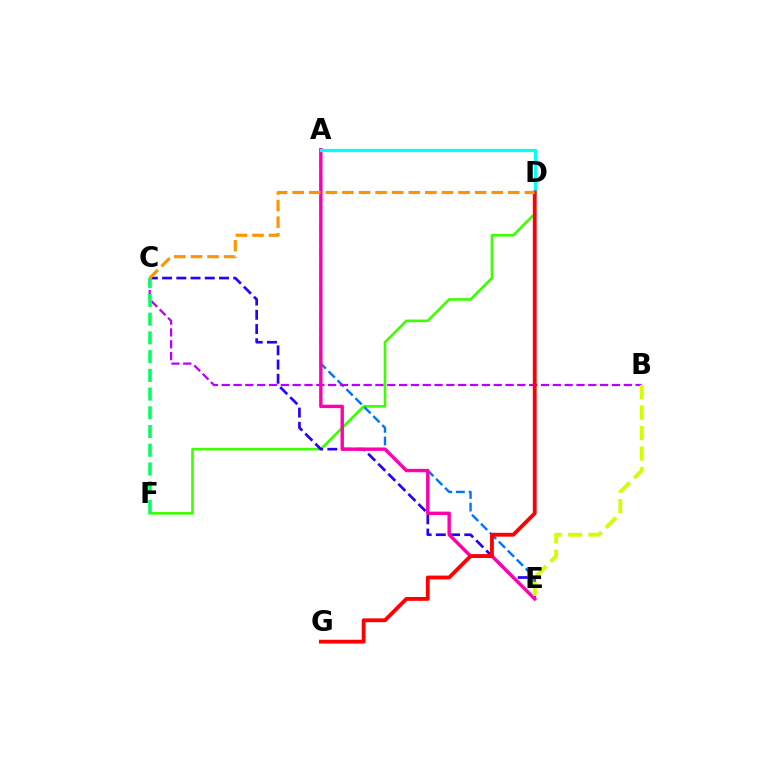{('D', 'F'): [{'color': '#3dff00', 'line_style': 'solid', 'thickness': 1.89}], ('C', 'E'): [{'color': '#2500ff', 'line_style': 'dashed', 'thickness': 1.93}], ('A', 'E'): [{'color': '#0074ff', 'line_style': 'dashed', 'thickness': 1.72}, {'color': '#ff00ac', 'line_style': 'solid', 'thickness': 2.45}], ('B', 'C'): [{'color': '#b900ff', 'line_style': 'dashed', 'thickness': 1.61}], ('C', 'F'): [{'color': '#00ff5c', 'line_style': 'dashed', 'thickness': 2.54}], ('A', 'D'): [{'color': '#00fff6', 'line_style': 'solid', 'thickness': 2.32}], ('B', 'E'): [{'color': '#d1ff00', 'line_style': 'dashed', 'thickness': 2.78}], ('D', 'G'): [{'color': '#ff0000', 'line_style': 'solid', 'thickness': 2.75}], ('C', 'D'): [{'color': '#ff9400', 'line_style': 'dashed', 'thickness': 2.25}]}